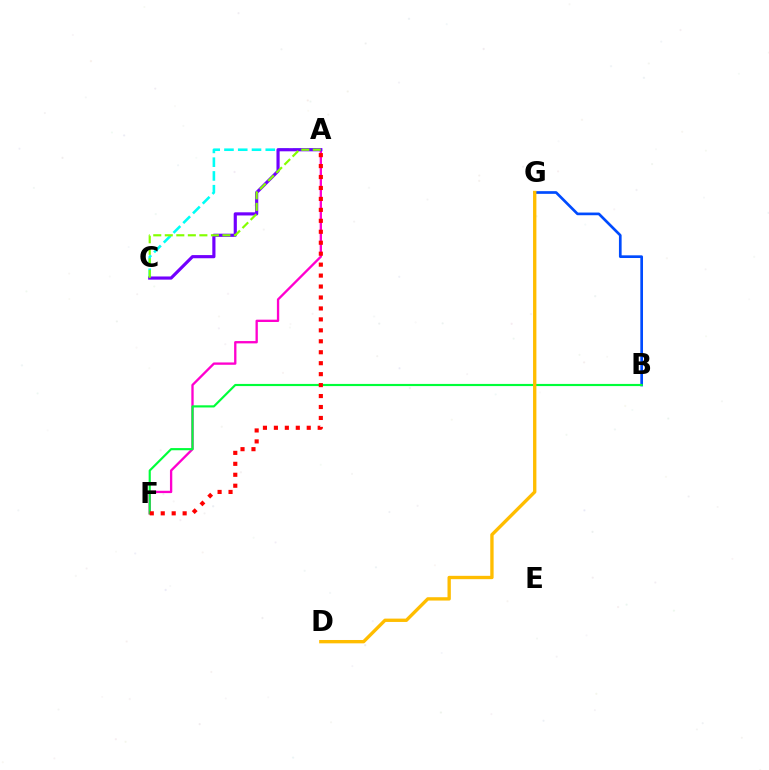{('A', 'C'): [{'color': '#00fff6', 'line_style': 'dashed', 'thickness': 1.87}, {'color': '#7200ff', 'line_style': 'solid', 'thickness': 2.28}, {'color': '#84ff00', 'line_style': 'dashed', 'thickness': 1.57}], ('A', 'F'): [{'color': '#ff00cf', 'line_style': 'solid', 'thickness': 1.68}, {'color': '#ff0000', 'line_style': 'dotted', 'thickness': 2.98}], ('B', 'G'): [{'color': '#004bff', 'line_style': 'solid', 'thickness': 1.93}], ('B', 'F'): [{'color': '#00ff39', 'line_style': 'solid', 'thickness': 1.55}], ('D', 'G'): [{'color': '#ffbd00', 'line_style': 'solid', 'thickness': 2.41}]}